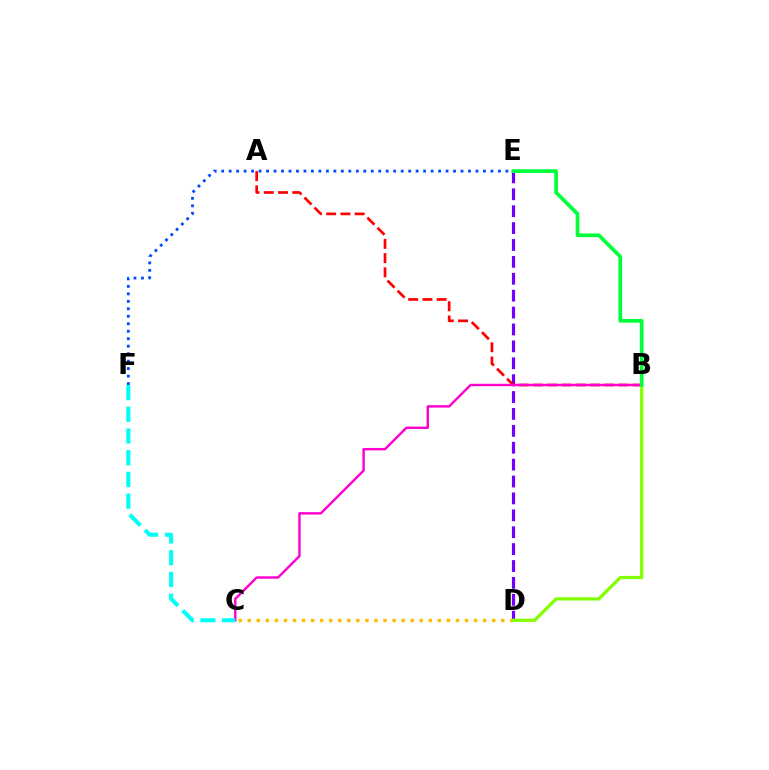{('D', 'E'): [{'color': '#7200ff', 'line_style': 'dashed', 'thickness': 2.3}], ('A', 'B'): [{'color': '#ff0000', 'line_style': 'dashed', 'thickness': 1.94}], ('E', 'F'): [{'color': '#004bff', 'line_style': 'dotted', 'thickness': 2.03}], ('C', 'D'): [{'color': '#ffbd00', 'line_style': 'dotted', 'thickness': 2.46}], ('B', 'C'): [{'color': '#ff00cf', 'line_style': 'solid', 'thickness': 1.74}], ('B', 'D'): [{'color': '#84ff00', 'line_style': 'solid', 'thickness': 2.33}], ('B', 'E'): [{'color': '#00ff39', 'line_style': 'solid', 'thickness': 2.66}], ('C', 'F'): [{'color': '#00fff6', 'line_style': 'dashed', 'thickness': 2.95}]}